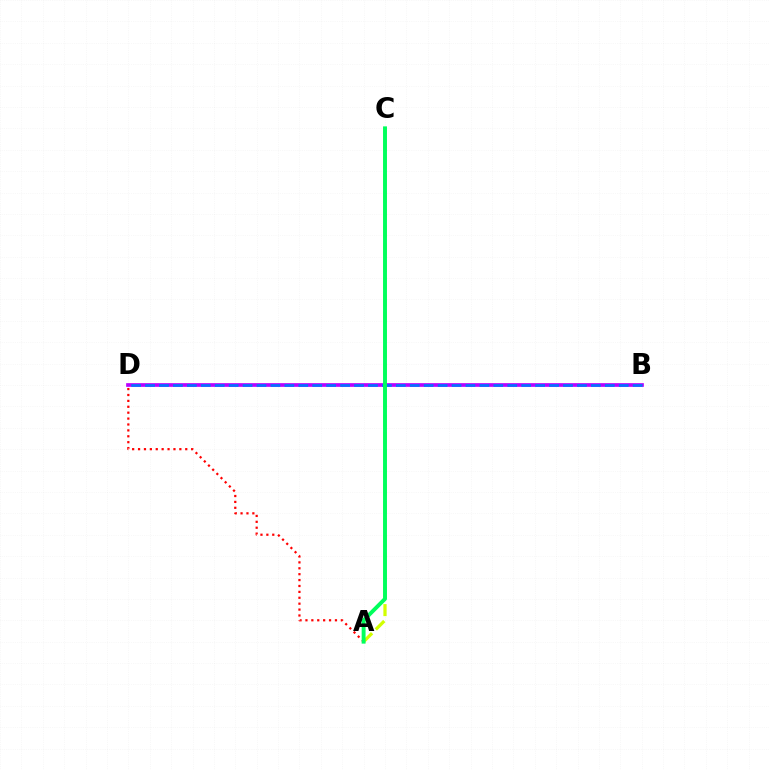{('A', 'C'): [{'color': '#d1ff00', 'line_style': 'dashed', 'thickness': 2.34}, {'color': '#00ff5c', 'line_style': 'solid', 'thickness': 2.82}], ('B', 'D'): [{'color': '#b900ff', 'line_style': 'solid', 'thickness': 2.66}, {'color': '#0074ff', 'line_style': 'dashed', 'thickness': 1.89}], ('A', 'D'): [{'color': '#ff0000', 'line_style': 'dotted', 'thickness': 1.6}]}